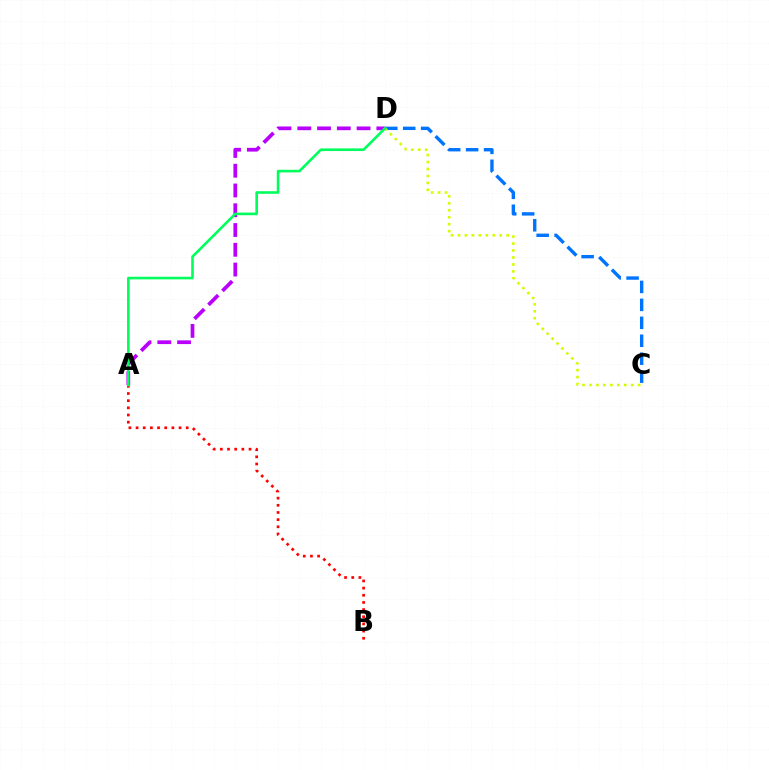{('A', 'B'): [{'color': '#ff0000', 'line_style': 'dotted', 'thickness': 1.95}], ('A', 'D'): [{'color': '#b900ff', 'line_style': 'dashed', 'thickness': 2.69}, {'color': '#00ff5c', 'line_style': 'solid', 'thickness': 1.88}], ('C', 'D'): [{'color': '#0074ff', 'line_style': 'dashed', 'thickness': 2.44}, {'color': '#d1ff00', 'line_style': 'dotted', 'thickness': 1.89}]}